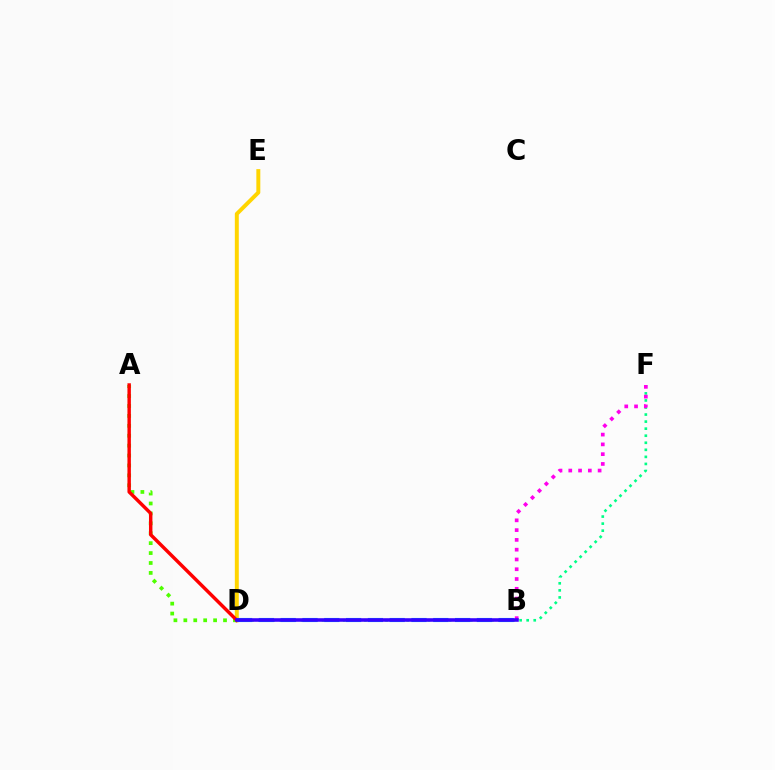{('D', 'E'): [{'color': '#ffd500', 'line_style': 'solid', 'thickness': 2.85}], ('D', 'F'): [{'color': '#00ff86', 'line_style': 'dotted', 'thickness': 1.92}], ('B', 'F'): [{'color': '#ff00ed', 'line_style': 'dotted', 'thickness': 2.66}], ('A', 'D'): [{'color': '#4fff00', 'line_style': 'dotted', 'thickness': 2.7}, {'color': '#ff0000', 'line_style': 'solid', 'thickness': 2.48}], ('B', 'D'): [{'color': '#009eff', 'line_style': 'dashed', 'thickness': 2.96}, {'color': '#3700ff', 'line_style': 'solid', 'thickness': 2.57}]}